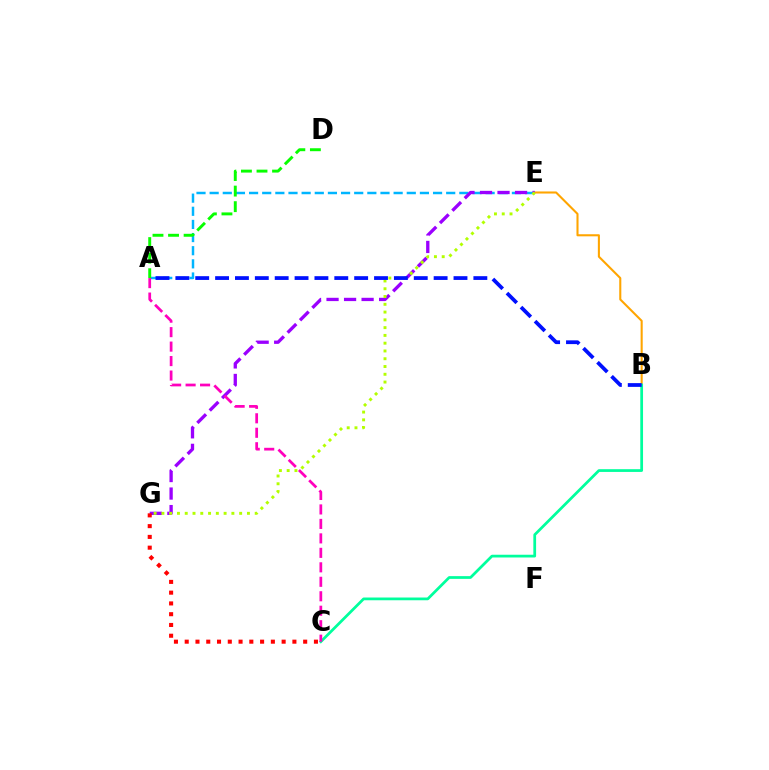{('B', 'E'): [{'color': '#ffa500', 'line_style': 'solid', 'thickness': 1.5}], ('A', 'E'): [{'color': '#00b5ff', 'line_style': 'dashed', 'thickness': 1.79}], ('A', 'D'): [{'color': '#08ff00', 'line_style': 'dashed', 'thickness': 2.11}], ('E', 'G'): [{'color': '#9b00ff', 'line_style': 'dashed', 'thickness': 2.38}, {'color': '#b3ff00', 'line_style': 'dotted', 'thickness': 2.11}], ('B', 'C'): [{'color': '#00ff9d', 'line_style': 'solid', 'thickness': 1.98}], ('C', 'G'): [{'color': '#ff0000', 'line_style': 'dotted', 'thickness': 2.93}], ('A', 'B'): [{'color': '#0010ff', 'line_style': 'dashed', 'thickness': 2.7}], ('A', 'C'): [{'color': '#ff00bd', 'line_style': 'dashed', 'thickness': 1.97}]}